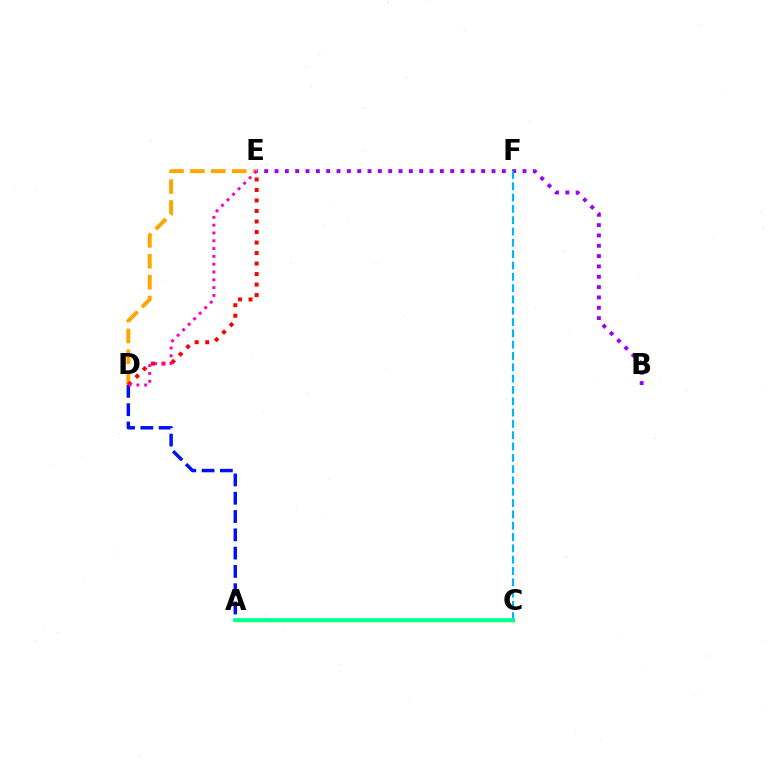{('A', 'C'): [{'color': '#08ff00', 'line_style': 'solid', 'thickness': 2.43}, {'color': '#b3ff00', 'line_style': 'dotted', 'thickness': 2.29}, {'color': '#00ff9d', 'line_style': 'solid', 'thickness': 2.64}], ('B', 'E'): [{'color': '#9b00ff', 'line_style': 'dotted', 'thickness': 2.81}], ('C', 'F'): [{'color': '#00b5ff', 'line_style': 'dashed', 'thickness': 1.54}], ('D', 'E'): [{'color': '#ffa500', 'line_style': 'dashed', 'thickness': 2.84}, {'color': '#ff0000', 'line_style': 'dotted', 'thickness': 2.86}, {'color': '#ff00bd', 'line_style': 'dotted', 'thickness': 2.12}], ('A', 'D'): [{'color': '#0010ff', 'line_style': 'dashed', 'thickness': 2.49}]}